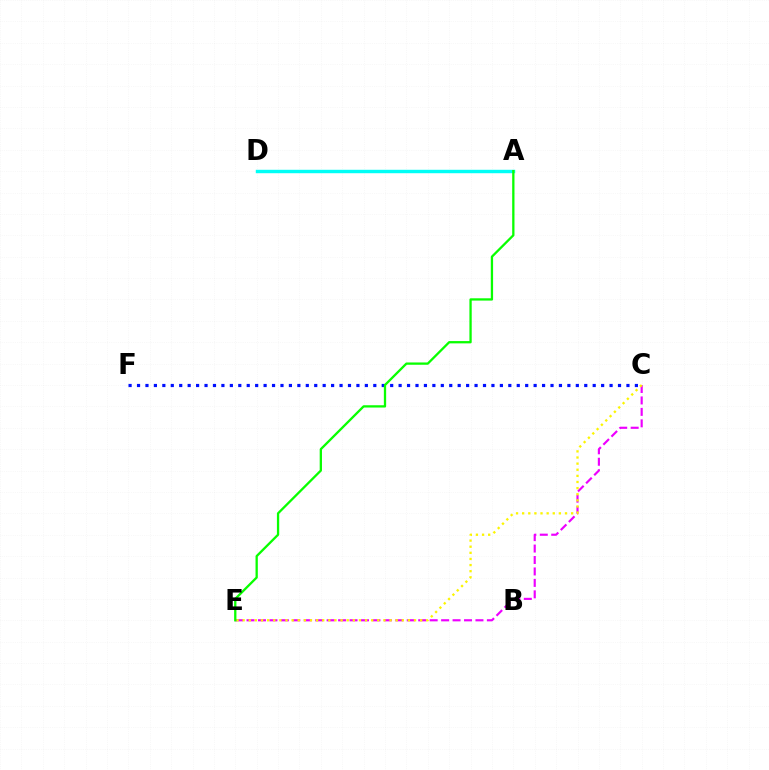{('A', 'D'): [{'color': '#ff0000', 'line_style': 'dashed', 'thickness': 1.8}, {'color': '#00fff6', 'line_style': 'solid', 'thickness': 2.47}], ('C', 'E'): [{'color': '#ee00ff', 'line_style': 'dashed', 'thickness': 1.55}, {'color': '#fcf500', 'line_style': 'dotted', 'thickness': 1.66}], ('C', 'F'): [{'color': '#0010ff', 'line_style': 'dotted', 'thickness': 2.29}], ('A', 'E'): [{'color': '#08ff00', 'line_style': 'solid', 'thickness': 1.65}]}